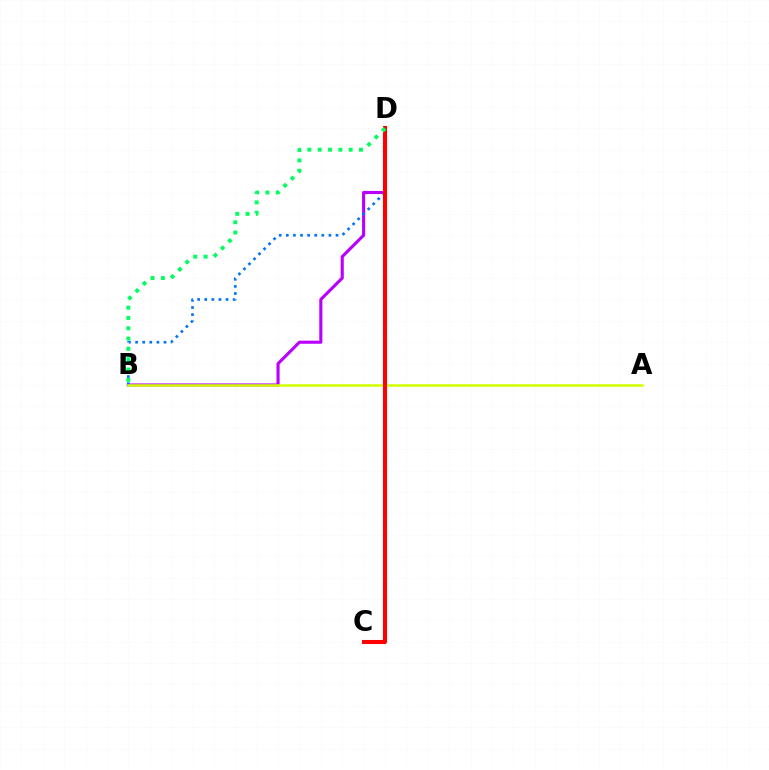{('B', 'D'): [{'color': '#b900ff', 'line_style': 'solid', 'thickness': 2.23}, {'color': '#0074ff', 'line_style': 'dotted', 'thickness': 1.93}, {'color': '#00ff5c', 'line_style': 'dotted', 'thickness': 2.8}], ('A', 'B'): [{'color': '#d1ff00', 'line_style': 'solid', 'thickness': 1.83}], ('C', 'D'): [{'color': '#ff0000', 'line_style': 'solid', 'thickness': 2.93}]}